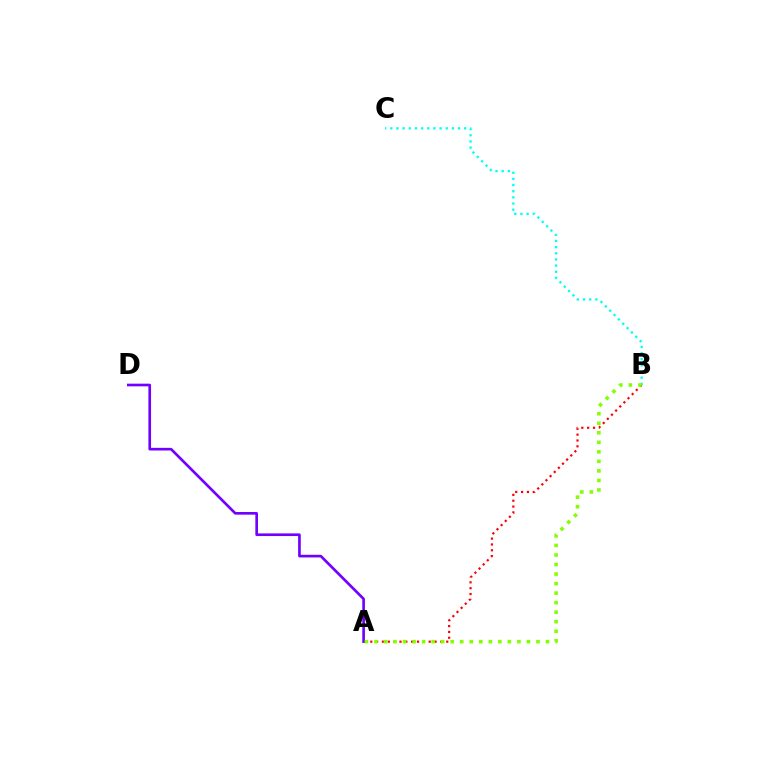{('A', 'B'): [{'color': '#ff0000', 'line_style': 'dotted', 'thickness': 1.59}, {'color': '#84ff00', 'line_style': 'dotted', 'thickness': 2.59}], ('A', 'D'): [{'color': '#7200ff', 'line_style': 'solid', 'thickness': 1.91}], ('B', 'C'): [{'color': '#00fff6', 'line_style': 'dotted', 'thickness': 1.67}]}